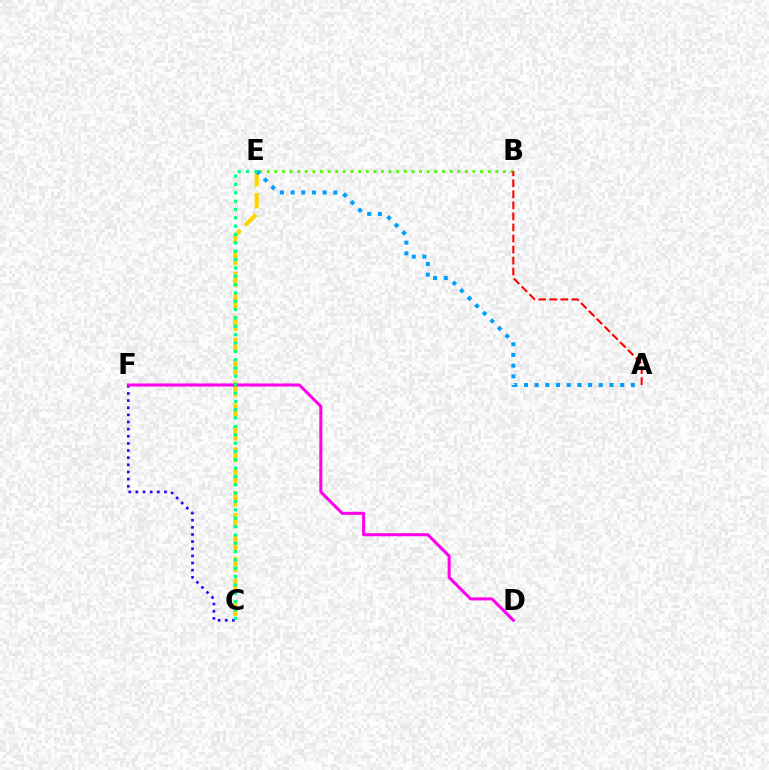{('C', 'F'): [{'color': '#3700ff', 'line_style': 'dotted', 'thickness': 1.94}], ('C', 'E'): [{'color': '#ffd500', 'line_style': 'dashed', 'thickness': 2.98}, {'color': '#00ff86', 'line_style': 'dotted', 'thickness': 2.27}], ('B', 'E'): [{'color': '#4fff00', 'line_style': 'dotted', 'thickness': 2.07}], ('A', 'E'): [{'color': '#009eff', 'line_style': 'dotted', 'thickness': 2.9}], ('D', 'F'): [{'color': '#ff00ed', 'line_style': 'solid', 'thickness': 2.19}], ('A', 'B'): [{'color': '#ff0000', 'line_style': 'dashed', 'thickness': 1.5}]}